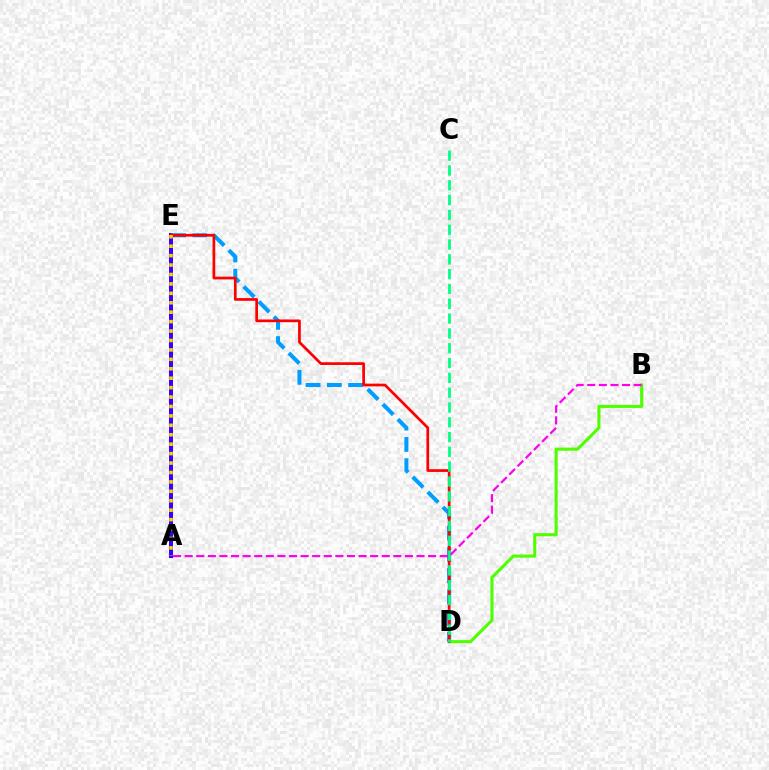{('B', 'D'): [{'color': '#4fff00', 'line_style': 'solid', 'thickness': 2.23}], ('A', 'E'): [{'color': '#3700ff', 'line_style': 'solid', 'thickness': 2.87}, {'color': '#ffd500', 'line_style': 'dotted', 'thickness': 2.56}], ('D', 'E'): [{'color': '#009eff', 'line_style': 'dashed', 'thickness': 2.89}, {'color': '#ff0000', 'line_style': 'solid', 'thickness': 1.96}], ('C', 'D'): [{'color': '#00ff86', 'line_style': 'dashed', 'thickness': 2.01}], ('A', 'B'): [{'color': '#ff00ed', 'line_style': 'dashed', 'thickness': 1.57}]}